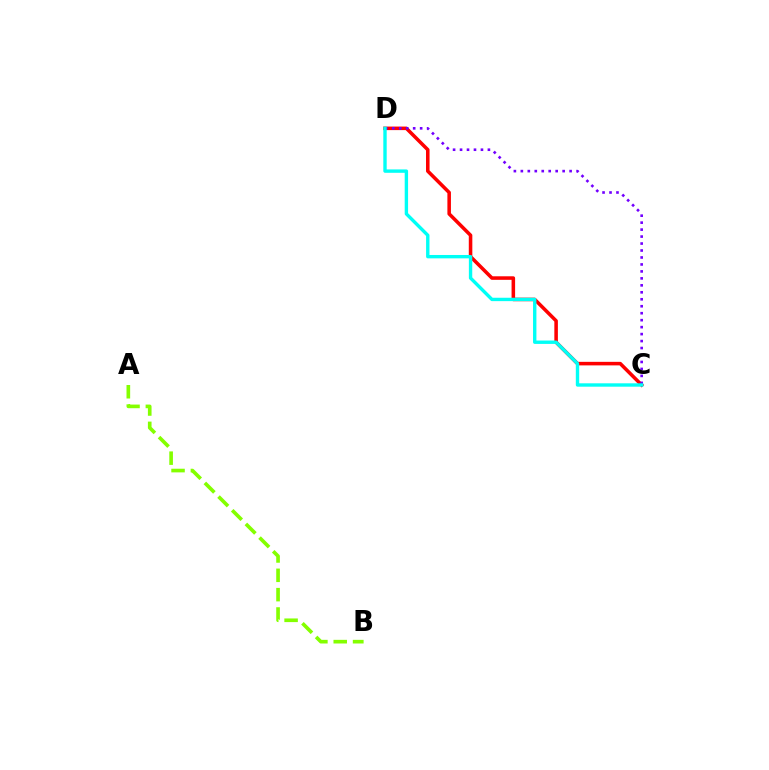{('C', 'D'): [{'color': '#ff0000', 'line_style': 'solid', 'thickness': 2.55}, {'color': '#7200ff', 'line_style': 'dotted', 'thickness': 1.89}, {'color': '#00fff6', 'line_style': 'solid', 'thickness': 2.43}], ('A', 'B'): [{'color': '#84ff00', 'line_style': 'dashed', 'thickness': 2.63}]}